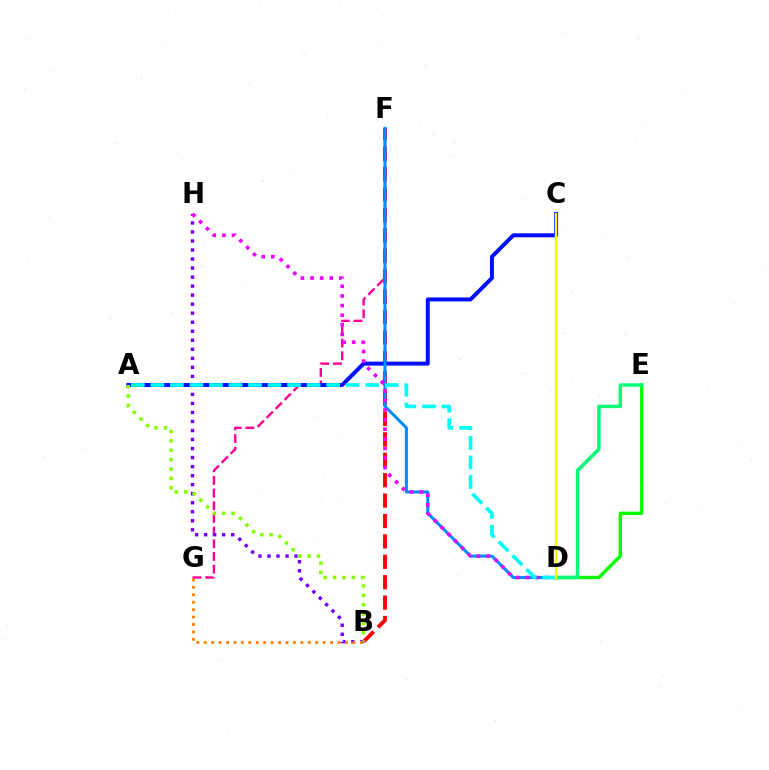{('B', 'F'): [{'color': '#ff0000', 'line_style': 'dashed', 'thickness': 2.77}], ('F', 'G'): [{'color': '#ff0094', 'line_style': 'dashed', 'thickness': 1.72}], ('D', 'E'): [{'color': '#08ff00', 'line_style': 'solid', 'thickness': 2.44}, {'color': '#00ff74', 'line_style': 'solid', 'thickness': 2.47}], ('A', 'C'): [{'color': '#0010ff', 'line_style': 'solid', 'thickness': 2.86}], ('D', 'F'): [{'color': '#008cff', 'line_style': 'solid', 'thickness': 2.2}], ('B', 'H'): [{'color': '#7200ff', 'line_style': 'dotted', 'thickness': 2.45}], ('D', 'H'): [{'color': '#ee00ff', 'line_style': 'dotted', 'thickness': 2.61}], ('B', 'G'): [{'color': '#ff7c00', 'line_style': 'dotted', 'thickness': 2.02}], ('A', 'B'): [{'color': '#84ff00', 'line_style': 'dotted', 'thickness': 2.55}], ('A', 'D'): [{'color': '#00fff6', 'line_style': 'dashed', 'thickness': 2.65}], ('C', 'D'): [{'color': '#fcf500', 'line_style': 'solid', 'thickness': 1.75}]}